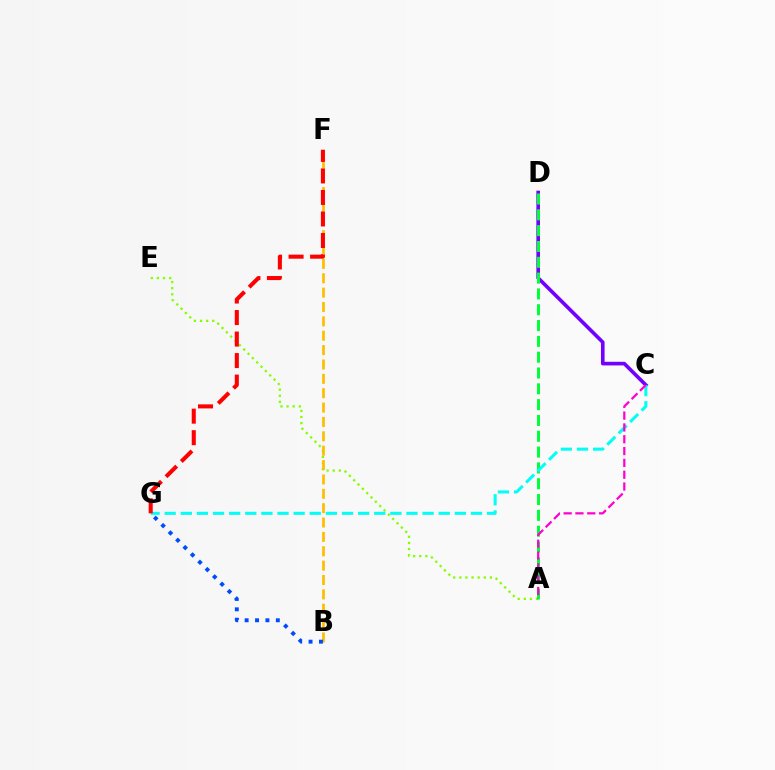{('C', 'D'): [{'color': '#7200ff', 'line_style': 'solid', 'thickness': 2.62}], ('A', 'E'): [{'color': '#84ff00', 'line_style': 'dotted', 'thickness': 1.66}], ('A', 'D'): [{'color': '#00ff39', 'line_style': 'dashed', 'thickness': 2.15}], ('C', 'G'): [{'color': '#00fff6', 'line_style': 'dashed', 'thickness': 2.19}], ('B', 'F'): [{'color': '#ffbd00', 'line_style': 'dashed', 'thickness': 1.95}], ('F', 'G'): [{'color': '#ff0000', 'line_style': 'dashed', 'thickness': 2.92}], ('A', 'C'): [{'color': '#ff00cf', 'line_style': 'dashed', 'thickness': 1.61}], ('B', 'G'): [{'color': '#004bff', 'line_style': 'dotted', 'thickness': 2.82}]}